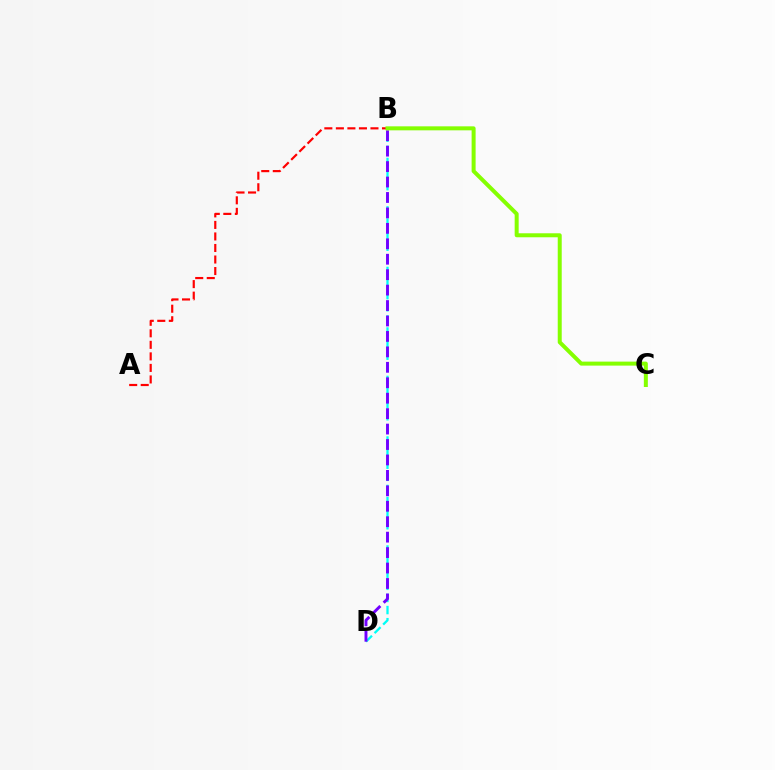{('B', 'D'): [{'color': '#00fff6', 'line_style': 'dashed', 'thickness': 1.65}, {'color': '#7200ff', 'line_style': 'dashed', 'thickness': 2.1}], ('A', 'B'): [{'color': '#ff0000', 'line_style': 'dashed', 'thickness': 1.57}], ('B', 'C'): [{'color': '#84ff00', 'line_style': 'solid', 'thickness': 2.88}]}